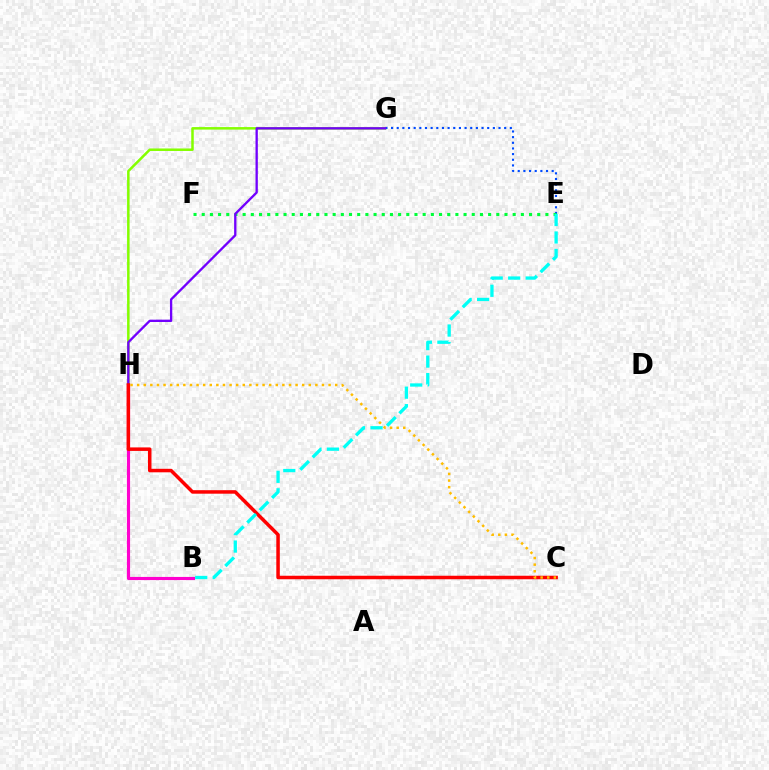{('G', 'H'): [{'color': '#84ff00', 'line_style': 'solid', 'thickness': 1.81}, {'color': '#7200ff', 'line_style': 'solid', 'thickness': 1.67}], ('E', 'G'): [{'color': '#004bff', 'line_style': 'dotted', 'thickness': 1.54}], ('B', 'H'): [{'color': '#ff00cf', 'line_style': 'solid', 'thickness': 2.26}], ('E', 'F'): [{'color': '#00ff39', 'line_style': 'dotted', 'thickness': 2.22}], ('C', 'H'): [{'color': '#ff0000', 'line_style': 'solid', 'thickness': 2.52}, {'color': '#ffbd00', 'line_style': 'dotted', 'thickness': 1.79}], ('B', 'E'): [{'color': '#00fff6', 'line_style': 'dashed', 'thickness': 2.38}]}